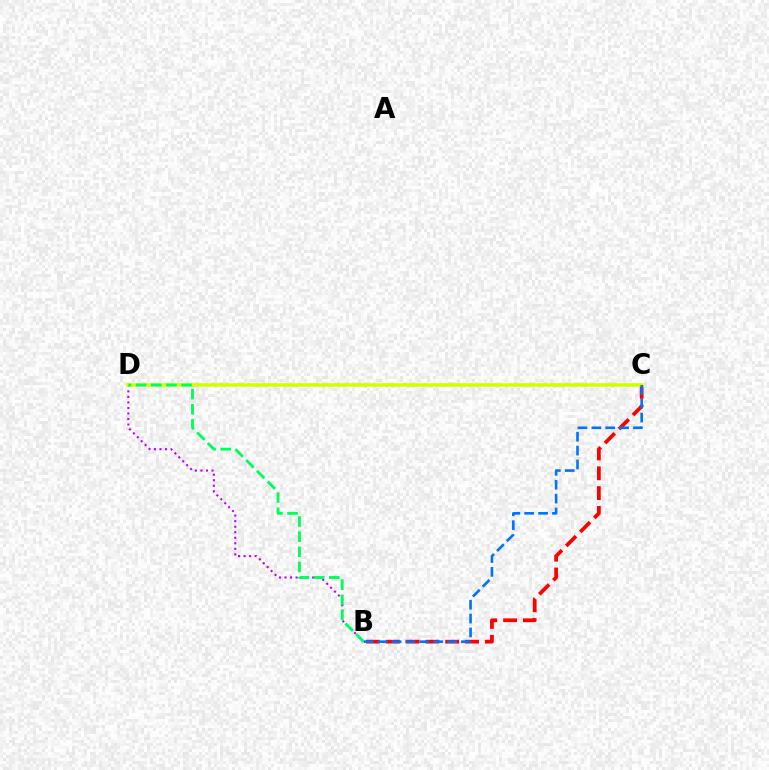{('B', 'C'): [{'color': '#ff0000', 'line_style': 'dashed', 'thickness': 2.69}, {'color': '#0074ff', 'line_style': 'dashed', 'thickness': 1.89}], ('B', 'D'): [{'color': '#b900ff', 'line_style': 'dotted', 'thickness': 1.5}, {'color': '#00ff5c', 'line_style': 'dashed', 'thickness': 2.06}], ('C', 'D'): [{'color': '#d1ff00', 'line_style': 'solid', 'thickness': 2.53}]}